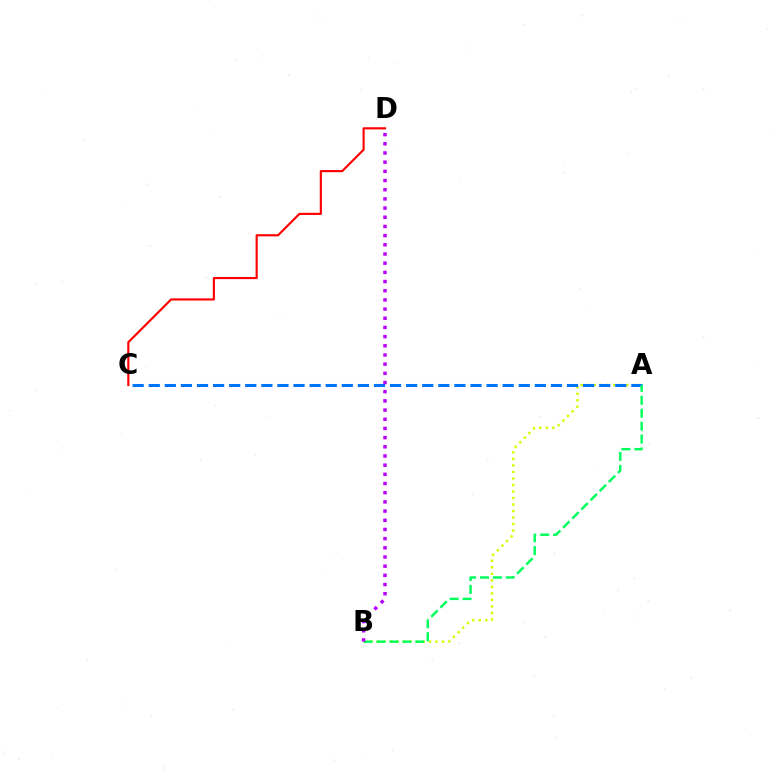{('A', 'B'): [{'color': '#d1ff00', 'line_style': 'dotted', 'thickness': 1.77}, {'color': '#00ff5c', 'line_style': 'dashed', 'thickness': 1.76}], ('A', 'C'): [{'color': '#0074ff', 'line_style': 'dashed', 'thickness': 2.19}], ('C', 'D'): [{'color': '#ff0000', 'line_style': 'solid', 'thickness': 1.55}], ('B', 'D'): [{'color': '#b900ff', 'line_style': 'dotted', 'thickness': 2.49}]}